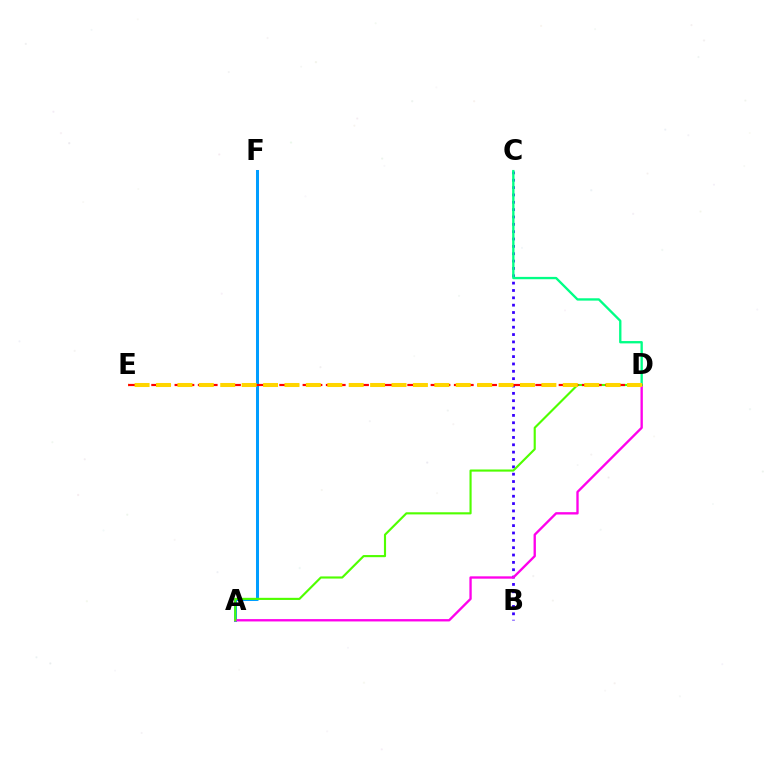{('B', 'C'): [{'color': '#3700ff', 'line_style': 'dotted', 'thickness': 2.0}], ('C', 'D'): [{'color': '#00ff86', 'line_style': 'solid', 'thickness': 1.68}], ('A', 'F'): [{'color': '#009eff', 'line_style': 'solid', 'thickness': 2.17}], ('A', 'D'): [{'color': '#ff00ed', 'line_style': 'solid', 'thickness': 1.69}, {'color': '#4fff00', 'line_style': 'solid', 'thickness': 1.54}], ('D', 'E'): [{'color': '#ff0000', 'line_style': 'dashed', 'thickness': 1.58}, {'color': '#ffd500', 'line_style': 'dashed', 'thickness': 2.91}]}